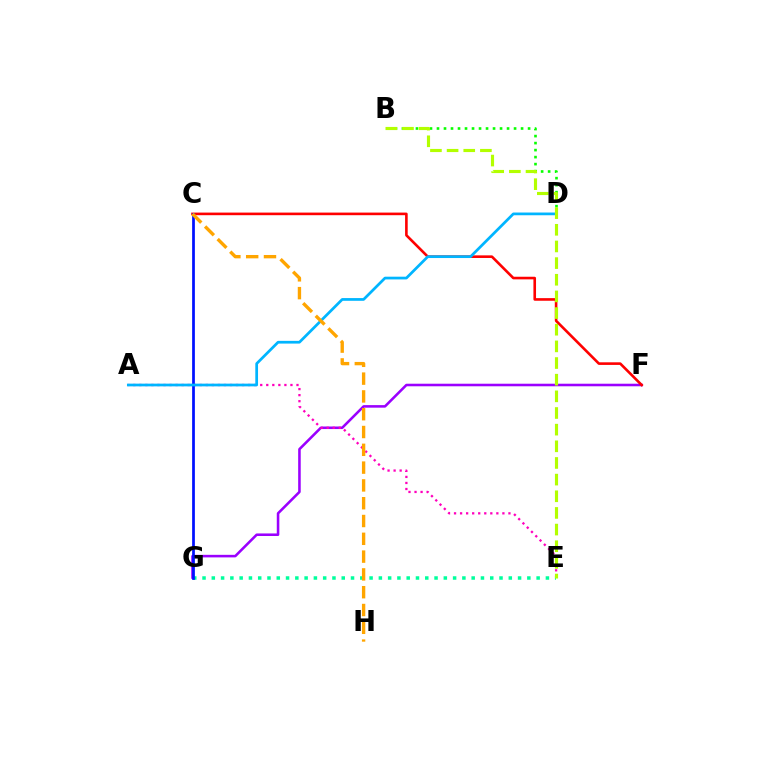{('F', 'G'): [{'color': '#9b00ff', 'line_style': 'solid', 'thickness': 1.84}], ('A', 'E'): [{'color': '#ff00bd', 'line_style': 'dotted', 'thickness': 1.64}], ('C', 'F'): [{'color': '#ff0000', 'line_style': 'solid', 'thickness': 1.88}], ('E', 'G'): [{'color': '#00ff9d', 'line_style': 'dotted', 'thickness': 2.52}], ('C', 'G'): [{'color': '#0010ff', 'line_style': 'solid', 'thickness': 1.97}], ('B', 'D'): [{'color': '#08ff00', 'line_style': 'dotted', 'thickness': 1.9}], ('A', 'D'): [{'color': '#00b5ff', 'line_style': 'solid', 'thickness': 1.96}], ('B', 'E'): [{'color': '#b3ff00', 'line_style': 'dashed', 'thickness': 2.26}], ('C', 'H'): [{'color': '#ffa500', 'line_style': 'dashed', 'thickness': 2.42}]}